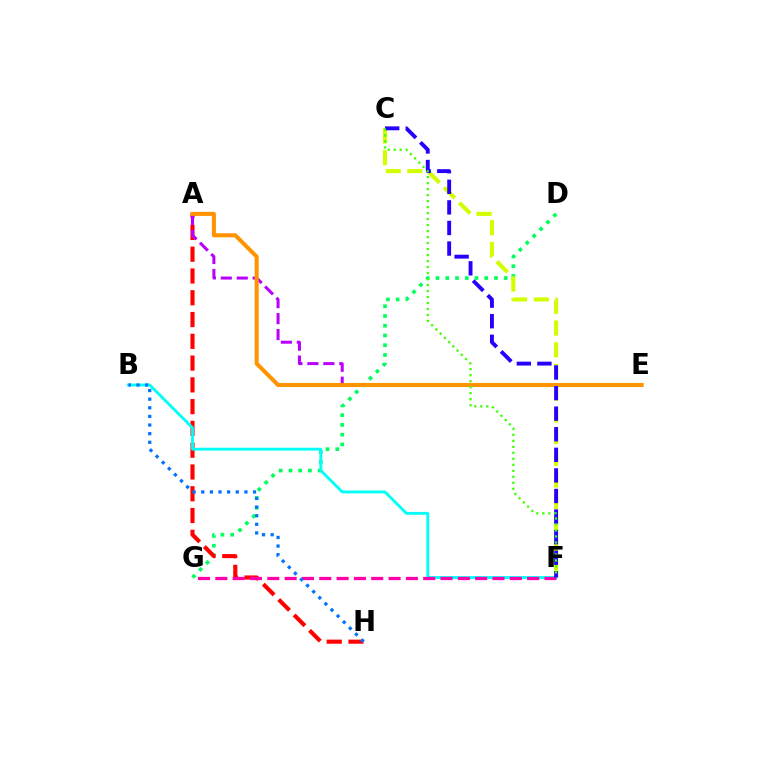{('D', 'G'): [{'color': '#00ff5c', 'line_style': 'dotted', 'thickness': 2.65}], ('A', 'H'): [{'color': '#ff0000', 'line_style': 'dashed', 'thickness': 2.96}], ('A', 'E'): [{'color': '#b900ff', 'line_style': 'dashed', 'thickness': 2.17}, {'color': '#ff9400', 'line_style': 'solid', 'thickness': 2.92}], ('B', 'F'): [{'color': '#00fff6', 'line_style': 'solid', 'thickness': 2.06}], ('F', 'G'): [{'color': '#ff00ac', 'line_style': 'dashed', 'thickness': 2.35}], ('B', 'H'): [{'color': '#0074ff', 'line_style': 'dotted', 'thickness': 2.34}], ('C', 'F'): [{'color': '#d1ff00', 'line_style': 'dashed', 'thickness': 2.95}, {'color': '#2500ff', 'line_style': 'dashed', 'thickness': 2.8}, {'color': '#3dff00', 'line_style': 'dotted', 'thickness': 1.63}]}